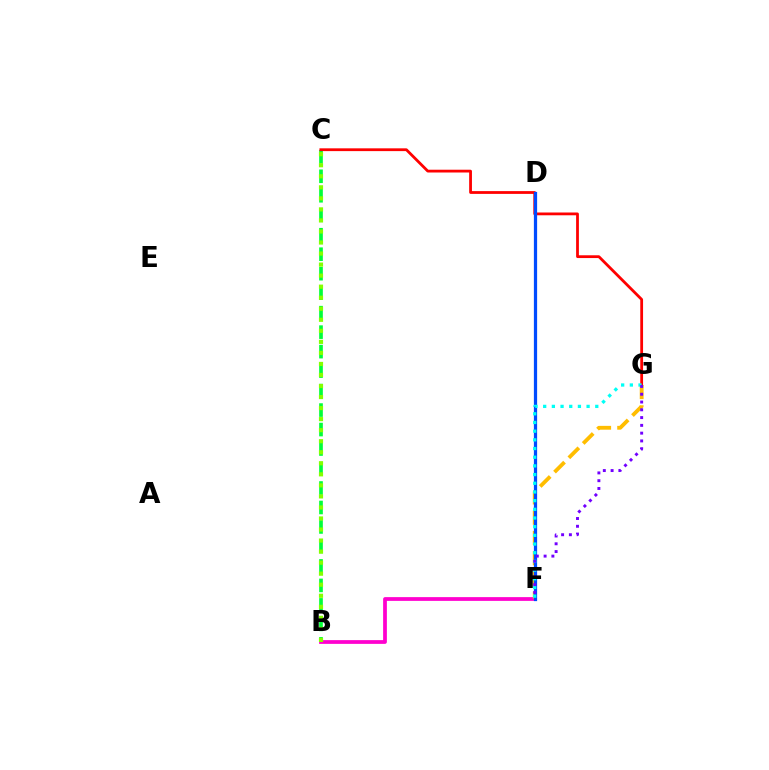{('B', 'F'): [{'color': '#ff00cf', 'line_style': 'solid', 'thickness': 2.7}], ('B', 'C'): [{'color': '#00ff39', 'line_style': 'dashed', 'thickness': 2.65}, {'color': '#84ff00', 'line_style': 'dotted', 'thickness': 3.0}], ('F', 'G'): [{'color': '#ffbd00', 'line_style': 'dashed', 'thickness': 2.75}, {'color': '#00fff6', 'line_style': 'dotted', 'thickness': 2.36}, {'color': '#7200ff', 'line_style': 'dotted', 'thickness': 2.11}], ('C', 'G'): [{'color': '#ff0000', 'line_style': 'solid', 'thickness': 2.01}], ('D', 'F'): [{'color': '#004bff', 'line_style': 'solid', 'thickness': 2.33}]}